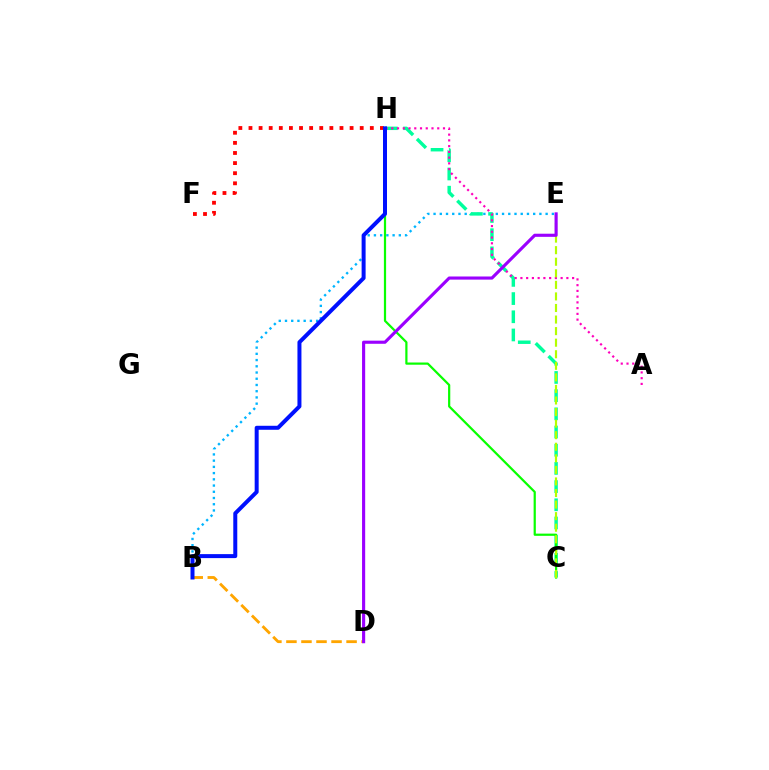{('B', 'E'): [{'color': '#00b5ff', 'line_style': 'dotted', 'thickness': 1.69}], ('B', 'D'): [{'color': '#ffa500', 'line_style': 'dashed', 'thickness': 2.04}], ('C', 'H'): [{'color': '#00ff9d', 'line_style': 'dashed', 'thickness': 2.47}, {'color': '#08ff00', 'line_style': 'solid', 'thickness': 1.59}], ('A', 'H'): [{'color': '#ff00bd', 'line_style': 'dotted', 'thickness': 1.56}], ('F', 'H'): [{'color': '#ff0000', 'line_style': 'dotted', 'thickness': 2.75}], ('B', 'H'): [{'color': '#0010ff', 'line_style': 'solid', 'thickness': 2.87}], ('C', 'E'): [{'color': '#b3ff00', 'line_style': 'dashed', 'thickness': 1.57}], ('D', 'E'): [{'color': '#9b00ff', 'line_style': 'solid', 'thickness': 2.25}]}